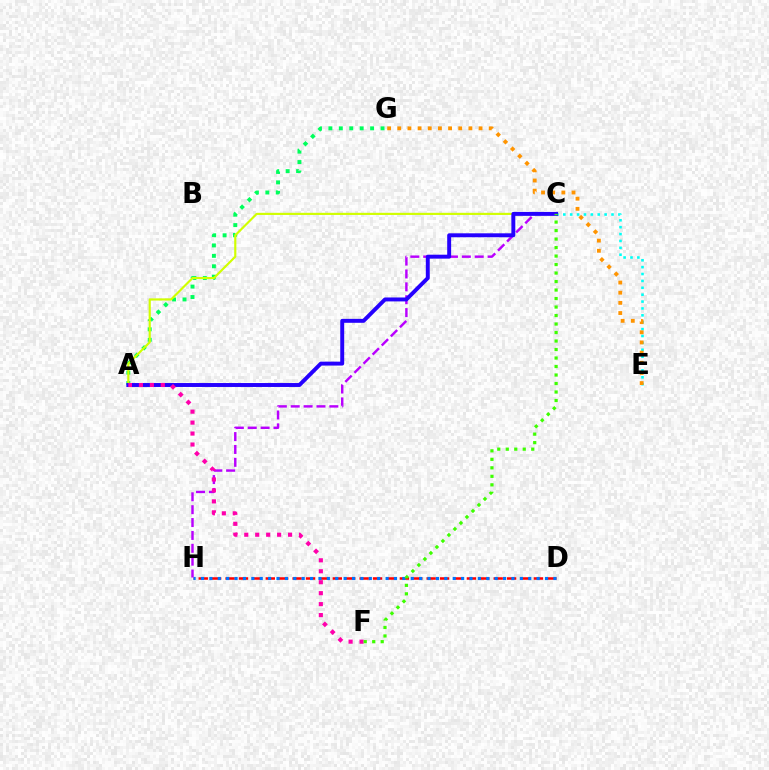{('A', 'G'): [{'color': '#00ff5c', 'line_style': 'dotted', 'thickness': 2.83}], ('C', 'E'): [{'color': '#00fff6', 'line_style': 'dotted', 'thickness': 1.87}], ('A', 'C'): [{'color': '#d1ff00', 'line_style': 'solid', 'thickness': 1.55}, {'color': '#2500ff', 'line_style': 'solid', 'thickness': 2.83}], ('D', 'H'): [{'color': '#ff0000', 'line_style': 'dashed', 'thickness': 1.82}, {'color': '#0074ff', 'line_style': 'dotted', 'thickness': 2.28}], ('C', 'H'): [{'color': '#b900ff', 'line_style': 'dashed', 'thickness': 1.75}], ('A', 'F'): [{'color': '#ff00ac', 'line_style': 'dotted', 'thickness': 2.98}], ('E', 'G'): [{'color': '#ff9400', 'line_style': 'dotted', 'thickness': 2.76}], ('C', 'F'): [{'color': '#3dff00', 'line_style': 'dotted', 'thickness': 2.31}]}